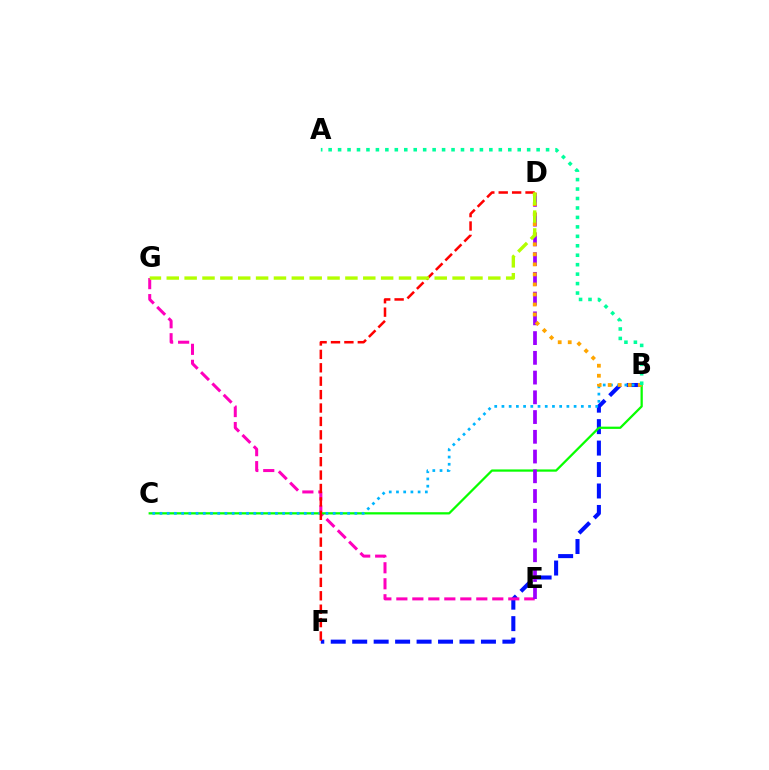{('B', 'F'): [{'color': '#0010ff', 'line_style': 'dashed', 'thickness': 2.92}], ('E', 'G'): [{'color': '#ff00bd', 'line_style': 'dashed', 'thickness': 2.17}], ('B', 'C'): [{'color': '#08ff00', 'line_style': 'solid', 'thickness': 1.62}, {'color': '#00b5ff', 'line_style': 'dotted', 'thickness': 1.96}], ('D', 'E'): [{'color': '#9b00ff', 'line_style': 'dashed', 'thickness': 2.68}], ('D', 'F'): [{'color': '#ff0000', 'line_style': 'dashed', 'thickness': 1.82}], ('B', 'D'): [{'color': '#ffa500', 'line_style': 'dotted', 'thickness': 2.73}], ('D', 'G'): [{'color': '#b3ff00', 'line_style': 'dashed', 'thickness': 2.43}], ('A', 'B'): [{'color': '#00ff9d', 'line_style': 'dotted', 'thickness': 2.57}]}